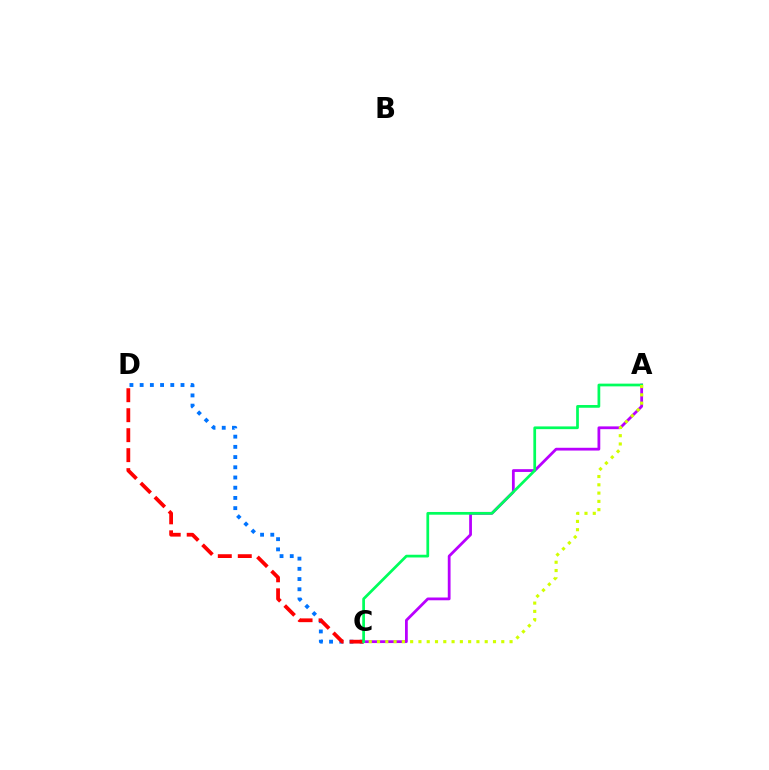{('A', 'C'): [{'color': '#b900ff', 'line_style': 'solid', 'thickness': 2.0}, {'color': '#00ff5c', 'line_style': 'solid', 'thickness': 1.97}, {'color': '#d1ff00', 'line_style': 'dotted', 'thickness': 2.25}], ('C', 'D'): [{'color': '#0074ff', 'line_style': 'dotted', 'thickness': 2.77}, {'color': '#ff0000', 'line_style': 'dashed', 'thickness': 2.71}]}